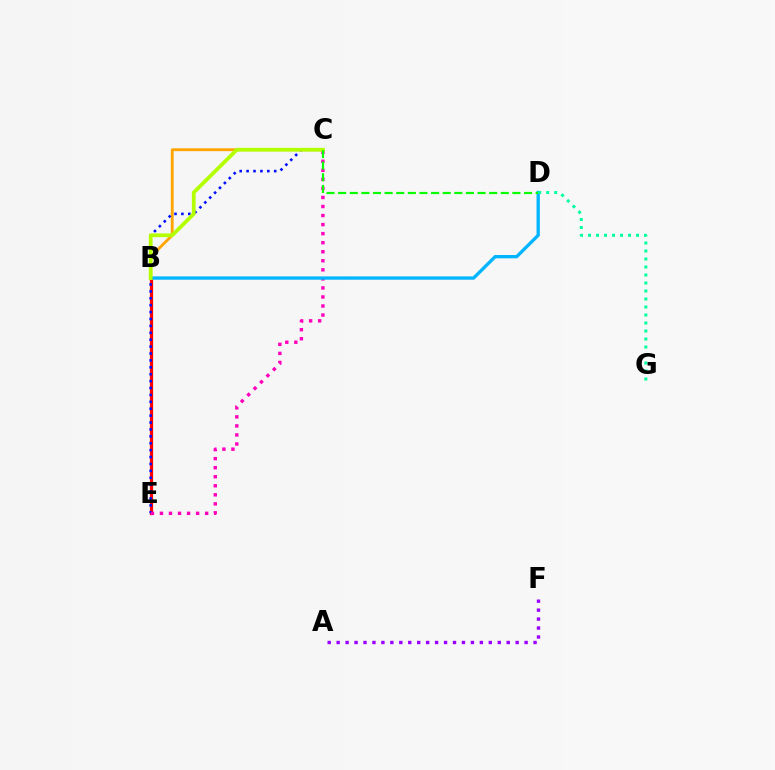{('B', 'C'): [{'color': '#ffa500', 'line_style': 'solid', 'thickness': 2.05}, {'color': '#b3ff00', 'line_style': 'solid', 'thickness': 2.7}], ('B', 'E'): [{'color': '#ff0000', 'line_style': 'solid', 'thickness': 2.3}], ('C', 'E'): [{'color': '#0010ff', 'line_style': 'dotted', 'thickness': 1.88}, {'color': '#ff00bd', 'line_style': 'dotted', 'thickness': 2.46}], ('B', 'D'): [{'color': '#00b5ff', 'line_style': 'solid', 'thickness': 2.39}], ('A', 'F'): [{'color': '#9b00ff', 'line_style': 'dotted', 'thickness': 2.43}], ('D', 'G'): [{'color': '#00ff9d', 'line_style': 'dotted', 'thickness': 2.17}], ('C', 'D'): [{'color': '#08ff00', 'line_style': 'dashed', 'thickness': 1.58}]}